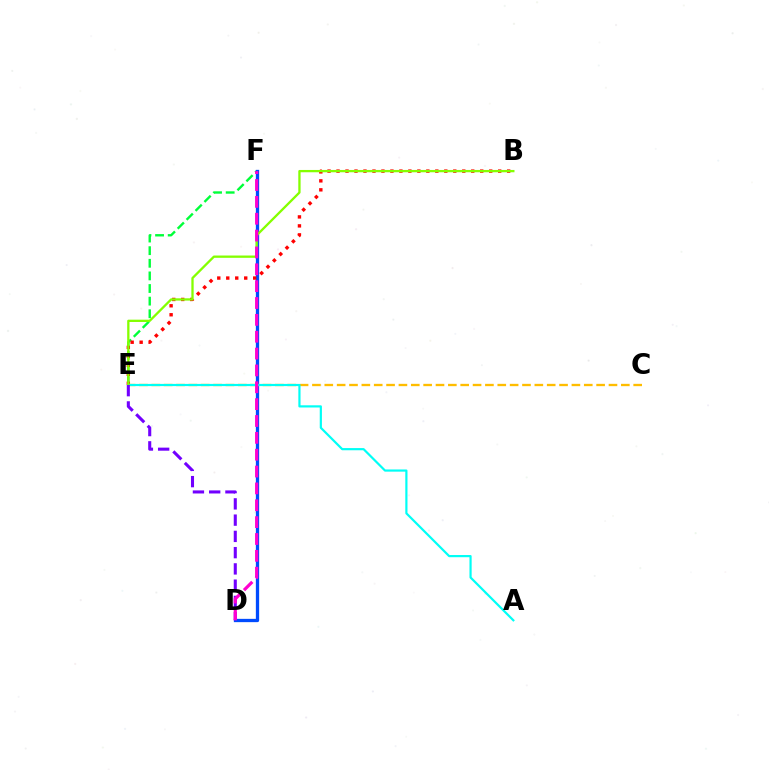{('E', 'F'): [{'color': '#00ff39', 'line_style': 'dashed', 'thickness': 1.71}], ('D', 'F'): [{'color': '#004bff', 'line_style': 'solid', 'thickness': 2.37}, {'color': '#ff00cf', 'line_style': 'dashed', 'thickness': 2.29}], ('B', 'E'): [{'color': '#ff0000', 'line_style': 'dotted', 'thickness': 2.44}, {'color': '#84ff00', 'line_style': 'solid', 'thickness': 1.66}], ('C', 'E'): [{'color': '#ffbd00', 'line_style': 'dashed', 'thickness': 1.68}], ('A', 'E'): [{'color': '#00fff6', 'line_style': 'solid', 'thickness': 1.58}], ('D', 'E'): [{'color': '#7200ff', 'line_style': 'dashed', 'thickness': 2.21}]}